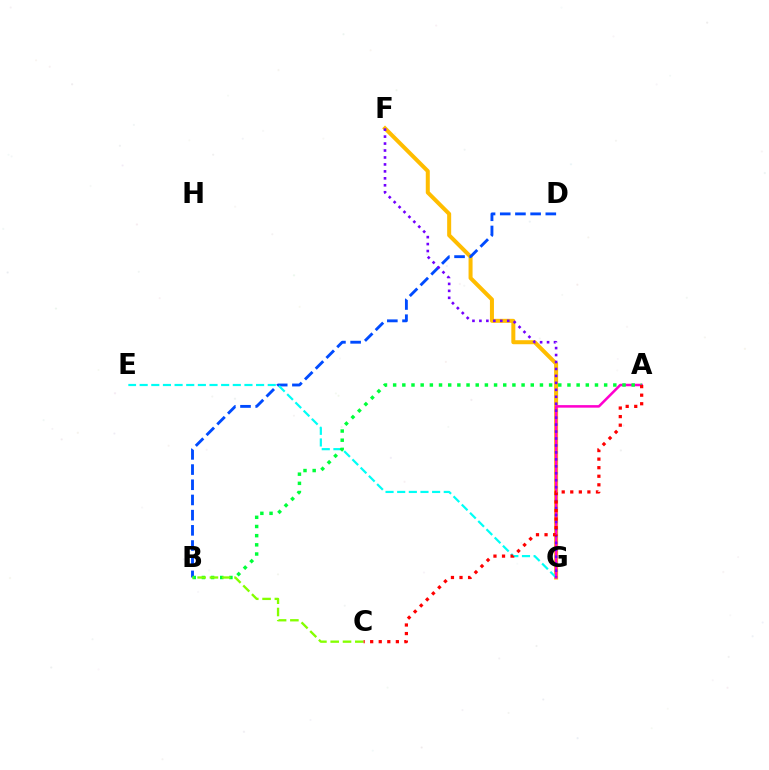{('F', 'G'): [{'color': '#ffbd00', 'line_style': 'solid', 'thickness': 2.89}, {'color': '#7200ff', 'line_style': 'dotted', 'thickness': 1.89}], ('B', 'D'): [{'color': '#004bff', 'line_style': 'dashed', 'thickness': 2.06}], ('E', 'G'): [{'color': '#00fff6', 'line_style': 'dashed', 'thickness': 1.58}], ('A', 'G'): [{'color': '#ff00cf', 'line_style': 'solid', 'thickness': 1.83}], ('A', 'B'): [{'color': '#00ff39', 'line_style': 'dotted', 'thickness': 2.49}], ('B', 'C'): [{'color': '#84ff00', 'line_style': 'dashed', 'thickness': 1.67}], ('A', 'C'): [{'color': '#ff0000', 'line_style': 'dotted', 'thickness': 2.33}]}